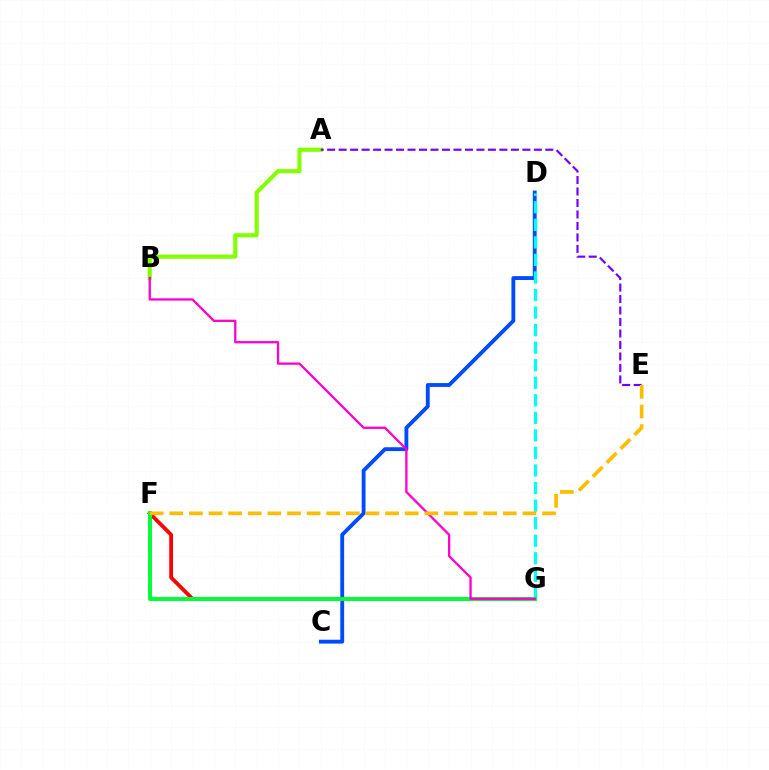{('C', 'D'): [{'color': '#004bff', 'line_style': 'solid', 'thickness': 2.77}], ('A', 'B'): [{'color': '#84ff00', 'line_style': 'solid', 'thickness': 2.98}], ('D', 'G'): [{'color': '#00fff6', 'line_style': 'dashed', 'thickness': 2.38}], ('F', 'G'): [{'color': '#ff0000', 'line_style': 'solid', 'thickness': 2.72}, {'color': '#00ff39', 'line_style': 'solid', 'thickness': 2.84}], ('A', 'E'): [{'color': '#7200ff', 'line_style': 'dashed', 'thickness': 1.56}], ('B', 'G'): [{'color': '#ff00cf', 'line_style': 'solid', 'thickness': 1.65}], ('E', 'F'): [{'color': '#ffbd00', 'line_style': 'dashed', 'thickness': 2.66}]}